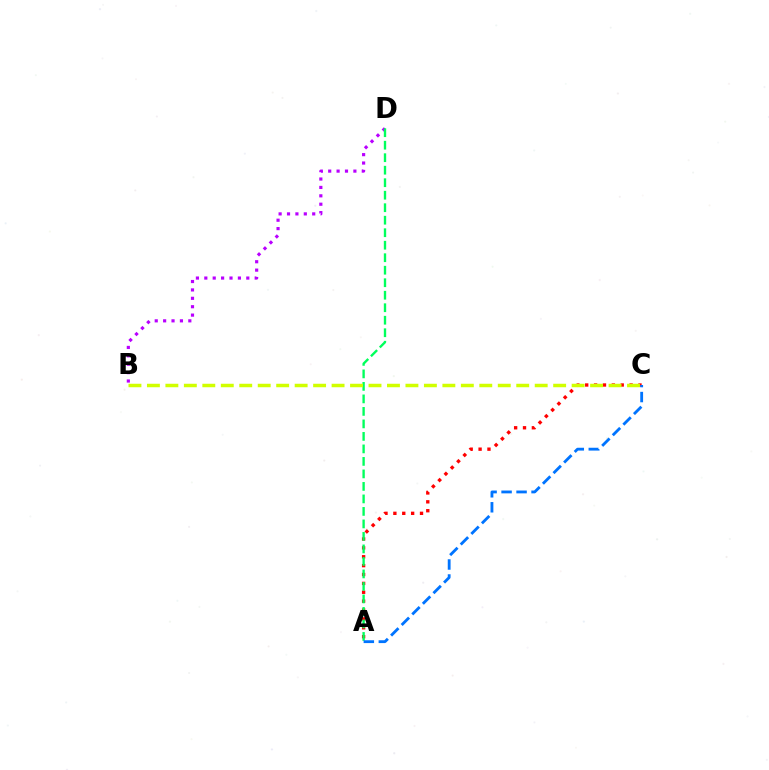{('A', 'C'): [{'color': '#ff0000', 'line_style': 'dotted', 'thickness': 2.41}, {'color': '#0074ff', 'line_style': 'dashed', 'thickness': 2.04}], ('B', 'D'): [{'color': '#b900ff', 'line_style': 'dotted', 'thickness': 2.28}], ('A', 'D'): [{'color': '#00ff5c', 'line_style': 'dashed', 'thickness': 1.7}], ('B', 'C'): [{'color': '#d1ff00', 'line_style': 'dashed', 'thickness': 2.51}]}